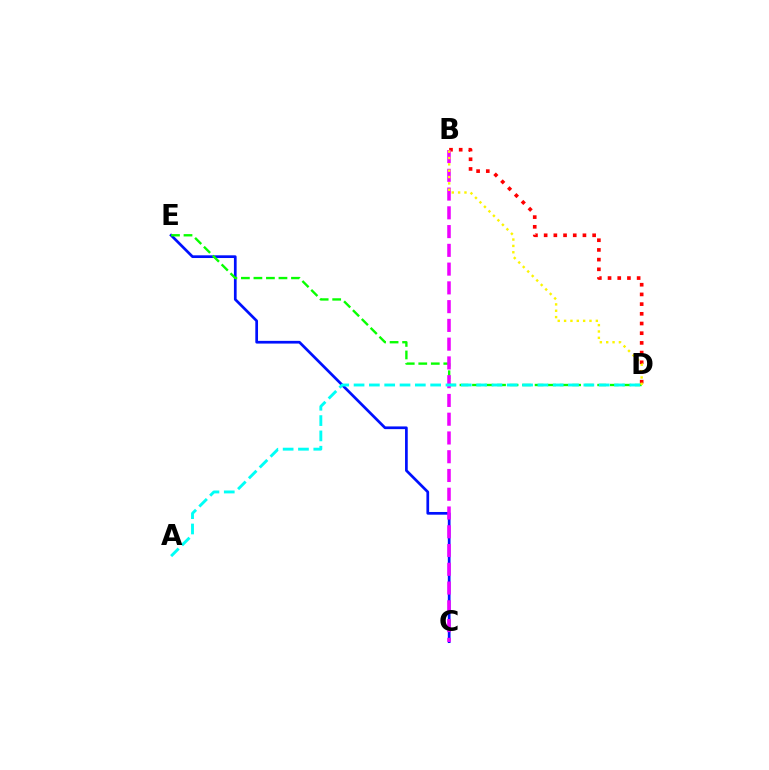{('B', 'D'): [{'color': '#ff0000', 'line_style': 'dotted', 'thickness': 2.63}, {'color': '#fcf500', 'line_style': 'dotted', 'thickness': 1.73}], ('C', 'E'): [{'color': '#0010ff', 'line_style': 'solid', 'thickness': 1.95}], ('D', 'E'): [{'color': '#08ff00', 'line_style': 'dashed', 'thickness': 1.7}], ('B', 'C'): [{'color': '#ee00ff', 'line_style': 'dashed', 'thickness': 2.55}], ('A', 'D'): [{'color': '#00fff6', 'line_style': 'dashed', 'thickness': 2.08}]}